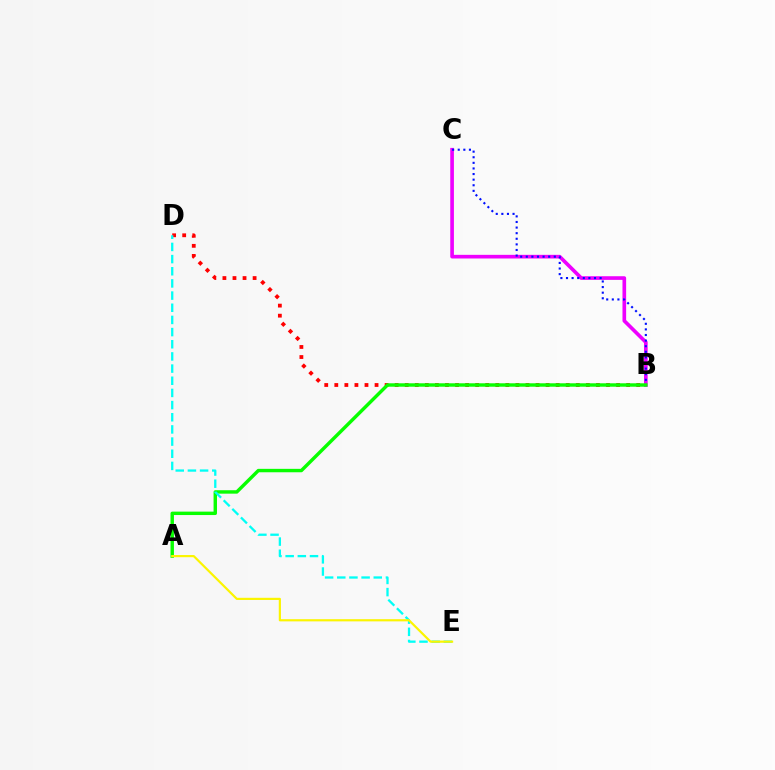{('B', 'D'): [{'color': '#ff0000', 'line_style': 'dotted', 'thickness': 2.73}], ('B', 'C'): [{'color': '#ee00ff', 'line_style': 'solid', 'thickness': 2.63}, {'color': '#0010ff', 'line_style': 'dotted', 'thickness': 1.52}], ('A', 'B'): [{'color': '#08ff00', 'line_style': 'solid', 'thickness': 2.46}], ('D', 'E'): [{'color': '#00fff6', 'line_style': 'dashed', 'thickness': 1.65}], ('A', 'E'): [{'color': '#fcf500', 'line_style': 'solid', 'thickness': 1.57}]}